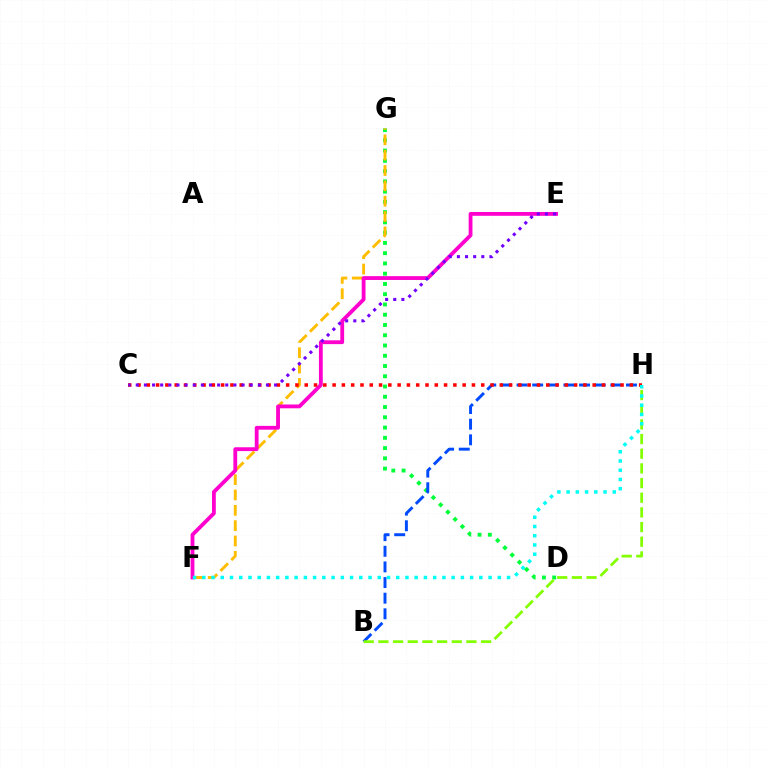{('D', 'G'): [{'color': '#00ff39', 'line_style': 'dotted', 'thickness': 2.79}], ('B', 'H'): [{'color': '#004bff', 'line_style': 'dashed', 'thickness': 2.12}, {'color': '#84ff00', 'line_style': 'dashed', 'thickness': 1.99}], ('F', 'G'): [{'color': '#ffbd00', 'line_style': 'dashed', 'thickness': 2.08}], ('E', 'F'): [{'color': '#ff00cf', 'line_style': 'solid', 'thickness': 2.75}], ('C', 'H'): [{'color': '#ff0000', 'line_style': 'dotted', 'thickness': 2.52}], ('C', 'E'): [{'color': '#7200ff', 'line_style': 'dotted', 'thickness': 2.21}], ('F', 'H'): [{'color': '#00fff6', 'line_style': 'dotted', 'thickness': 2.51}]}